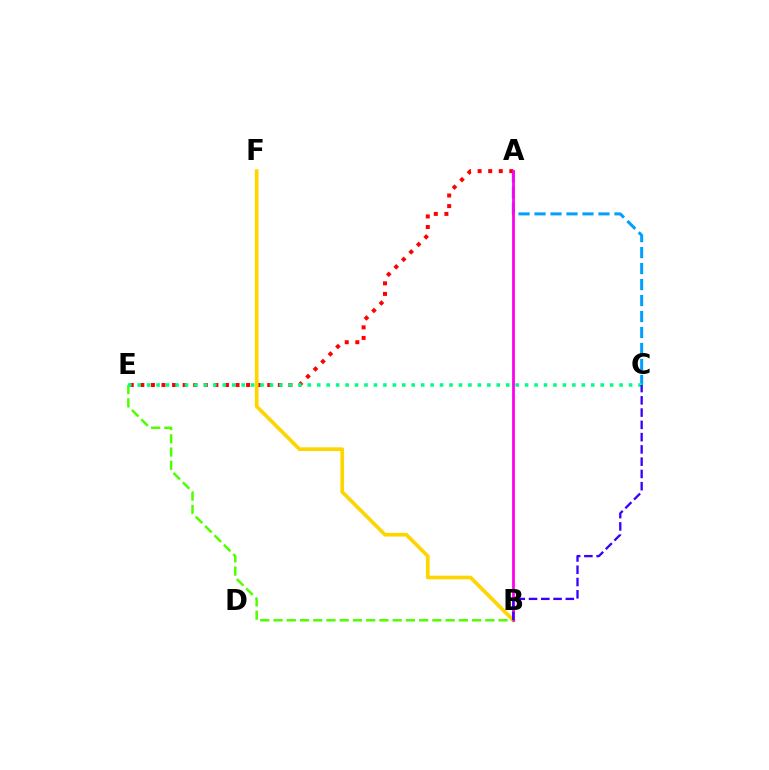{('A', 'C'): [{'color': '#009eff', 'line_style': 'dashed', 'thickness': 2.17}], ('A', 'E'): [{'color': '#ff0000', 'line_style': 'dotted', 'thickness': 2.87}], ('B', 'F'): [{'color': '#ffd500', 'line_style': 'solid', 'thickness': 2.66}], ('A', 'B'): [{'color': '#ff00ed', 'line_style': 'solid', 'thickness': 2.01}], ('B', 'E'): [{'color': '#4fff00', 'line_style': 'dashed', 'thickness': 1.8}], ('C', 'E'): [{'color': '#00ff86', 'line_style': 'dotted', 'thickness': 2.57}], ('B', 'C'): [{'color': '#3700ff', 'line_style': 'dashed', 'thickness': 1.67}]}